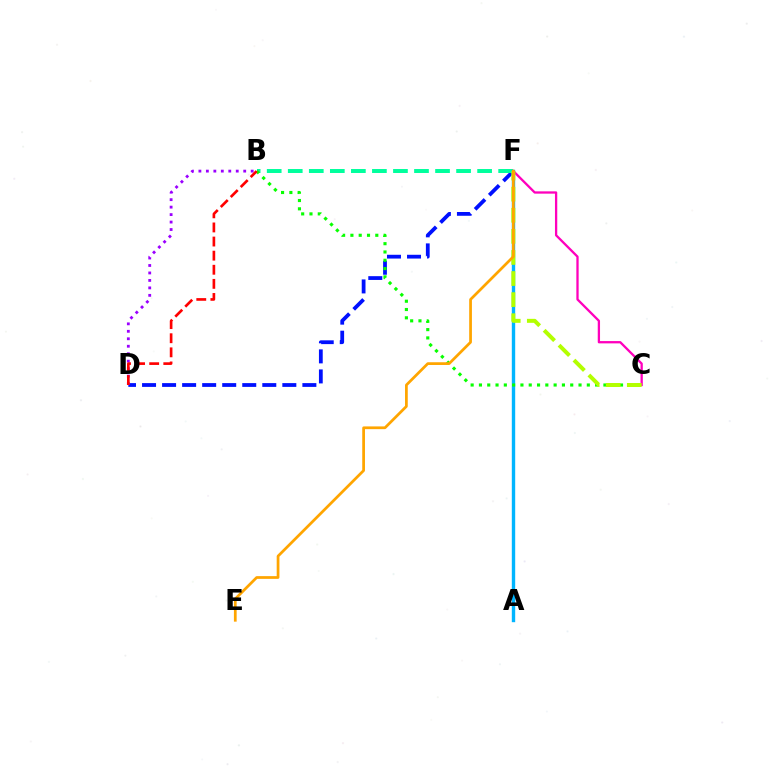{('D', 'F'): [{'color': '#0010ff', 'line_style': 'dashed', 'thickness': 2.72}], ('B', 'D'): [{'color': '#9b00ff', 'line_style': 'dotted', 'thickness': 2.03}, {'color': '#ff0000', 'line_style': 'dashed', 'thickness': 1.92}], ('B', 'F'): [{'color': '#00ff9d', 'line_style': 'dashed', 'thickness': 2.86}], ('A', 'F'): [{'color': '#00b5ff', 'line_style': 'solid', 'thickness': 2.44}], ('B', 'C'): [{'color': '#08ff00', 'line_style': 'dotted', 'thickness': 2.25}], ('C', 'F'): [{'color': '#ff00bd', 'line_style': 'solid', 'thickness': 1.65}, {'color': '#b3ff00', 'line_style': 'dashed', 'thickness': 2.87}], ('E', 'F'): [{'color': '#ffa500', 'line_style': 'solid', 'thickness': 1.97}]}